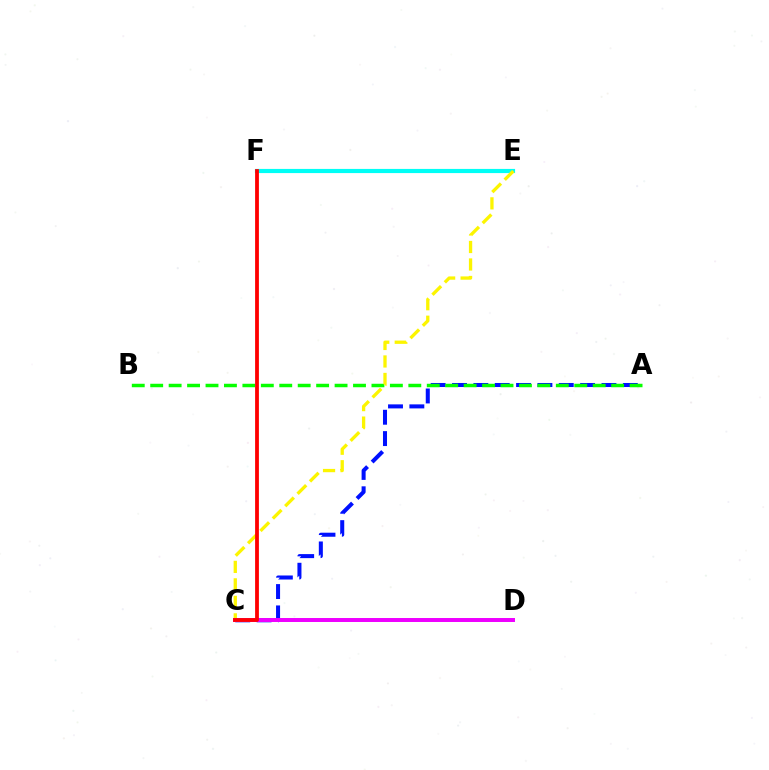{('E', 'F'): [{'color': '#00fff6', 'line_style': 'solid', 'thickness': 3.0}], ('A', 'C'): [{'color': '#0010ff', 'line_style': 'dashed', 'thickness': 2.9}], ('A', 'B'): [{'color': '#08ff00', 'line_style': 'dashed', 'thickness': 2.5}], ('C', 'E'): [{'color': '#fcf500', 'line_style': 'dashed', 'thickness': 2.38}], ('C', 'D'): [{'color': '#ee00ff', 'line_style': 'solid', 'thickness': 2.86}], ('C', 'F'): [{'color': '#ff0000', 'line_style': 'solid', 'thickness': 2.73}]}